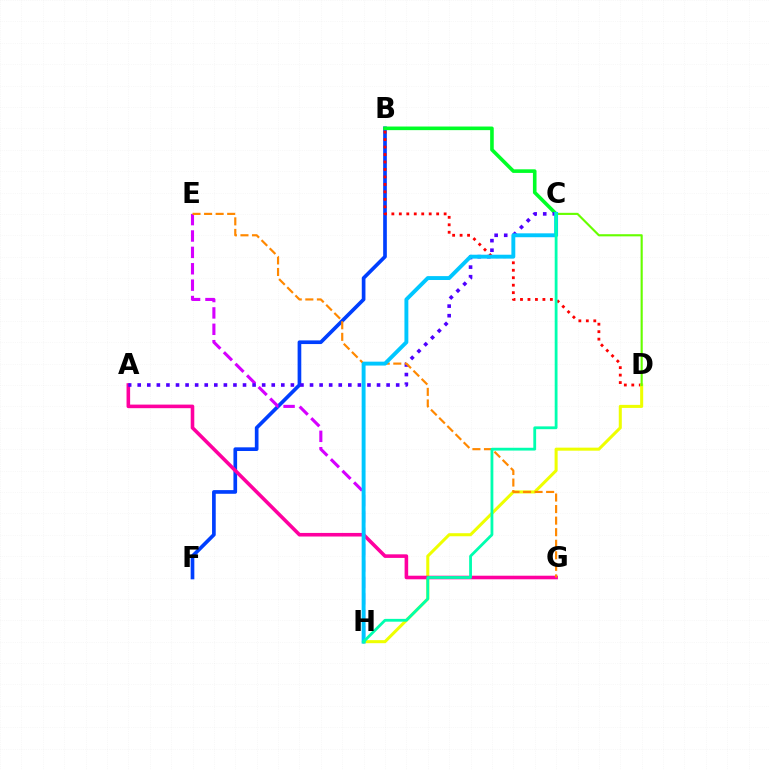{('B', 'F'): [{'color': '#003fff', 'line_style': 'solid', 'thickness': 2.64}], ('B', 'D'): [{'color': '#ff0000', 'line_style': 'dotted', 'thickness': 2.03}], ('B', 'C'): [{'color': '#00ff27', 'line_style': 'solid', 'thickness': 2.6}], ('E', 'H'): [{'color': '#d600ff', 'line_style': 'dashed', 'thickness': 2.23}], ('D', 'H'): [{'color': '#eeff00', 'line_style': 'solid', 'thickness': 2.19}], ('A', 'G'): [{'color': '#ff00a0', 'line_style': 'solid', 'thickness': 2.58}], ('C', 'D'): [{'color': '#66ff00', 'line_style': 'solid', 'thickness': 1.54}], ('A', 'C'): [{'color': '#4f00ff', 'line_style': 'dotted', 'thickness': 2.6}], ('E', 'G'): [{'color': '#ff8800', 'line_style': 'dashed', 'thickness': 1.57}], ('C', 'H'): [{'color': '#00c7ff', 'line_style': 'solid', 'thickness': 2.81}, {'color': '#00ffaf', 'line_style': 'solid', 'thickness': 2.02}]}